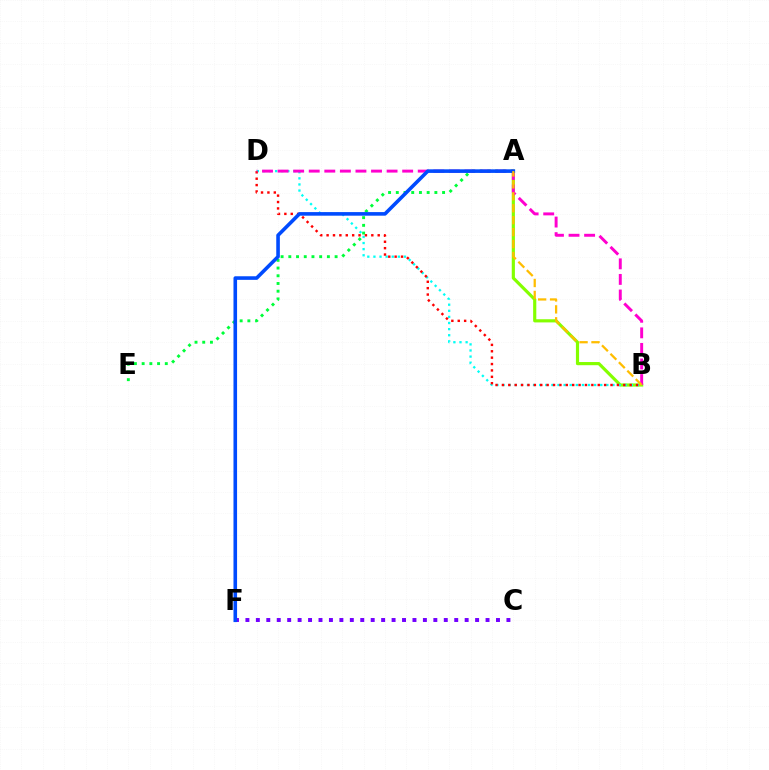{('A', 'E'): [{'color': '#00ff39', 'line_style': 'dotted', 'thickness': 2.1}], ('A', 'B'): [{'color': '#84ff00', 'line_style': 'solid', 'thickness': 2.28}, {'color': '#ffbd00', 'line_style': 'dashed', 'thickness': 1.62}], ('B', 'D'): [{'color': '#00fff6', 'line_style': 'dotted', 'thickness': 1.66}, {'color': '#ff0000', 'line_style': 'dotted', 'thickness': 1.74}, {'color': '#ff00cf', 'line_style': 'dashed', 'thickness': 2.12}], ('C', 'F'): [{'color': '#7200ff', 'line_style': 'dotted', 'thickness': 2.84}], ('A', 'F'): [{'color': '#004bff', 'line_style': 'solid', 'thickness': 2.59}]}